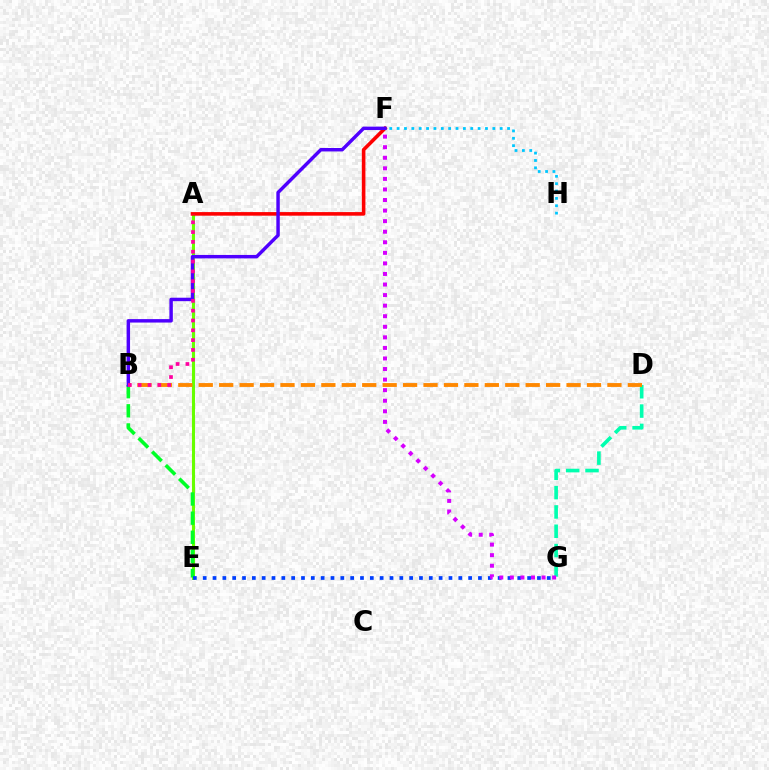{('A', 'E'): [{'color': '#eeff00', 'line_style': 'dashed', 'thickness': 1.57}, {'color': '#66ff00', 'line_style': 'solid', 'thickness': 2.17}], ('A', 'F'): [{'color': '#ff0000', 'line_style': 'solid', 'thickness': 2.58}], ('B', 'E'): [{'color': '#00ff27', 'line_style': 'dashed', 'thickness': 2.6}], ('E', 'G'): [{'color': '#003fff', 'line_style': 'dotted', 'thickness': 2.67}], ('D', 'G'): [{'color': '#00ffaf', 'line_style': 'dashed', 'thickness': 2.62}], ('F', 'G'): [{'color': '#d600ff', 'line_style': 'dotted', 'thickness': 2.87}], ('B', 'D'): [{'color': '#ff8800', 'line_style': 'dashed', 'thickness': 2.78}], ('B', 'F'): [{'color': '#4f00ff', 'line_style': 'solid', 'thickness': 2.48}], ('F', 'H'): [{'color': '#00c7ff', 'line_style': 'dotted', 'thickness': 2.0}], ('A', 'B'): [{'color': '#ff00a0', 'line_style': 'dotted', 'thickness': 2.67}]}